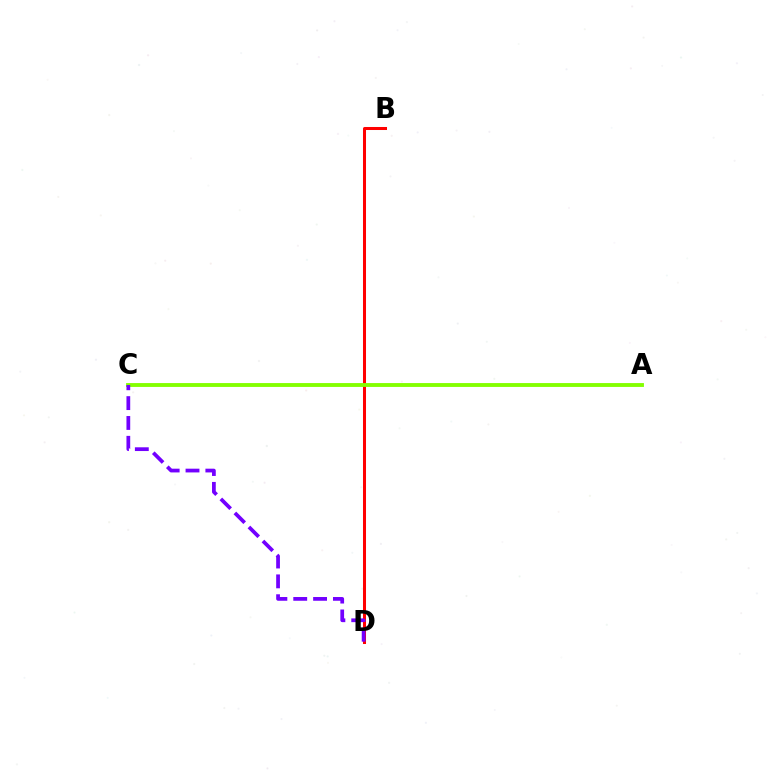{('B', 'D'): [{'color': '#ff0000', 'line_style': 'solid', 'thickness': 2.18}], ('A', 'C'): [{'color': '#00fff6', 'line_style': 'solid', 'thickness': 1.53}, {'color': '#84ff00', 'line_style': 'solid', 'thickness': 2.78}], ('C', 'D'): [{'color': '#7200ff', 'line_style': 'dashed', 'thickness': 2.7}]}